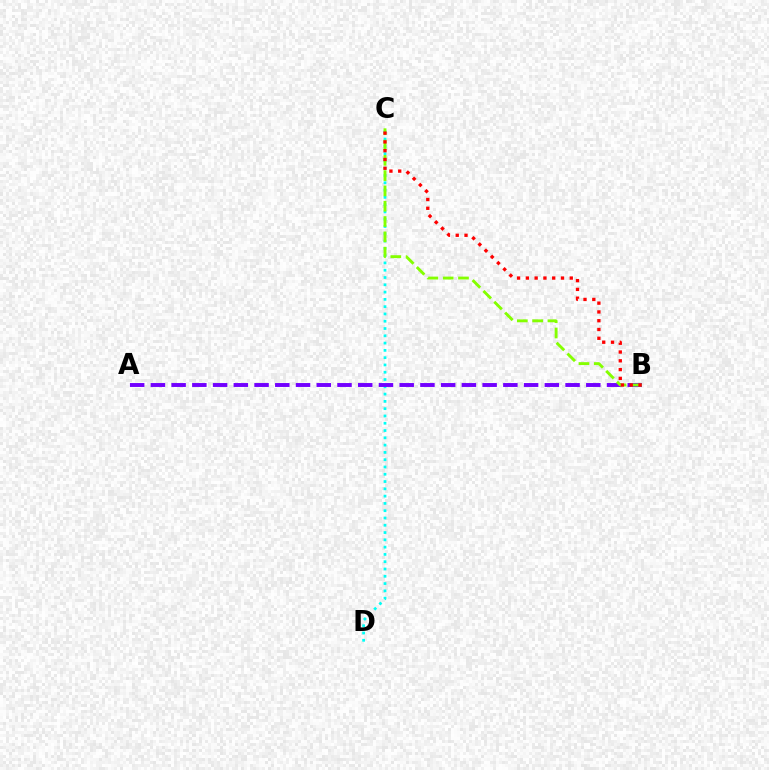{('C', 'D'): [{'color': '#00fff6', 'line_style': 'dotted', 'thickness': 1.98}], ('A', 'B'): [{'color': '#7200ff', 'line_style': 'dashed', 'thickness': 2.82}], ('B', 'C'): [{'color': '#84ff00', 'line_style': 'dashed', 'thickness': 2.08}, {'color': '#ff0000', 'line_style': 'dotted', 'thickness': 2.39}]}